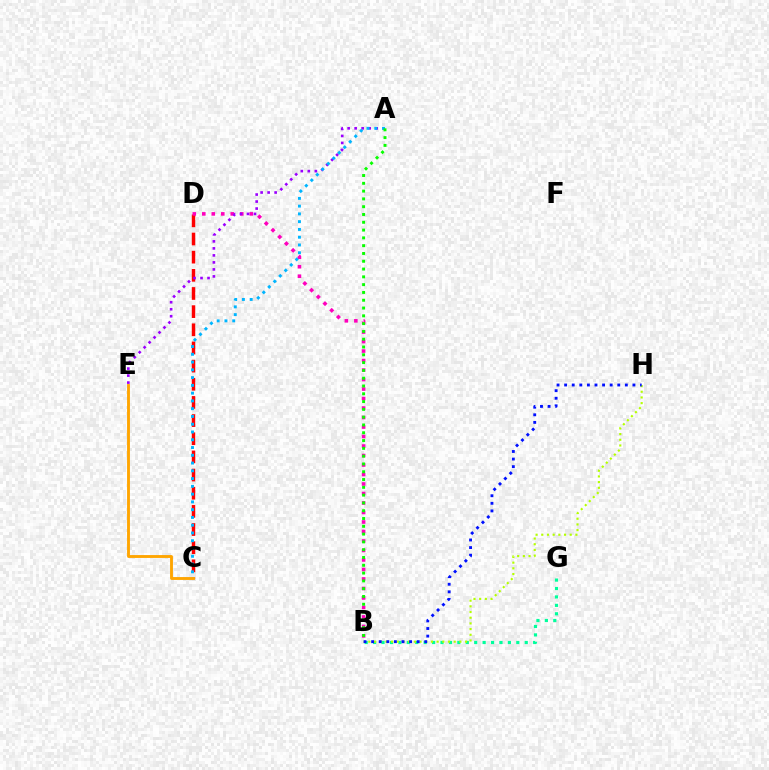{('B', 'G'): [{'color': '#00ff9d', 'line_style': 'dotted', 'thickness': 2.29}], ('C', 'D'): [{'color': '#ff0000', 'line_style': 'dashed', 'thickness': 2.47}], ('C', 'E'): [{'color': '#ffa500', 'line_style': 'solid', 'thickness': 2.06}], ('B', 'H'): [{'color': '#b3ff00', 'line_style': 'dotted', 'thickness': 1.55}, {'color': '#0010ff', 'line_style': 'dotted', 'thickness': 2.06}], ('B', 'D'): [{'color': '#ff00bd', 'line_style': 'dotted', 'thickness': 2.58}], ('A', 'E'): [{'color': '#9b00ff', 'line_style': 'dotted', 'thickness': 1.9}], ('A', 'C'): [{'color': '#00b5ff', 'line_style': 'dotted', 'thickness': 2.11}], ('A', 'B'): [{'color': '#08ff00', 'line_style': 'dotted', 'thickness': 2.12}]}